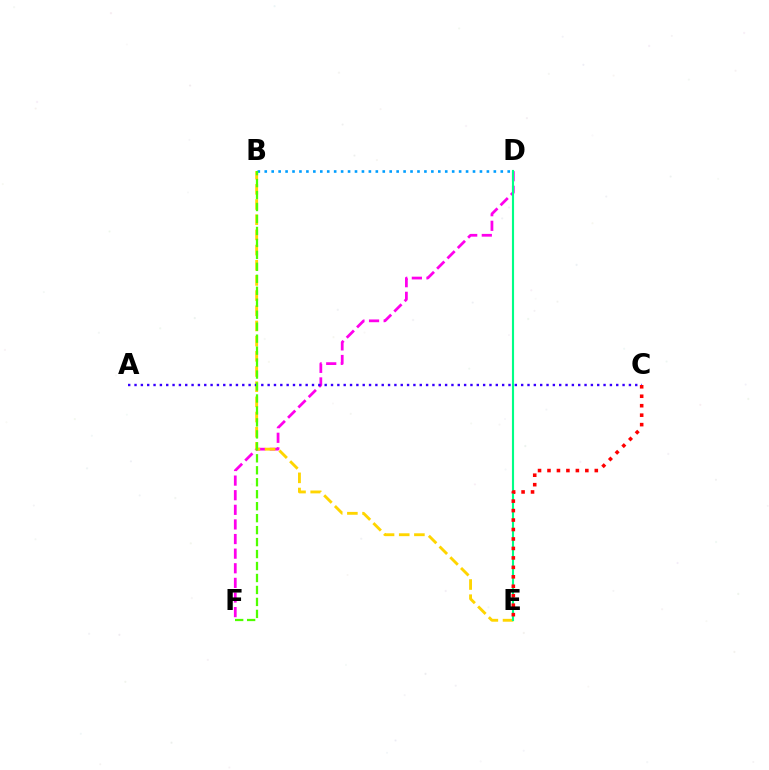{('D', 'F'): [{'color': '#ff00ed', 'line_style': 'dashed', 'thickness': 1.99}], ('B', 'E'): [{'color': '#ffd500', 'line_style': 'dashed', 'thickness': 2.06}], ('B', 'D'): [{'color': '#009eff', 'line_style': 'dotted', 'thickness': 1.89}], ('D', 'E'): [{'color': '#00ff86', 'line_style': 'solid', 'thickness': 1.53}], ('A', 'C'): [{'color': '#3700ff', 'line_style': 'dotted', 'thickness': 1.72}], ('C', 'E'): [{'color': '#ff0000', 'line_style': 'dotted', 'thickness': 2.57}], ('B', 'F'): [{'color': '#4fff00', 'line_style': 'dashed', 'thickness': 1.63}]}